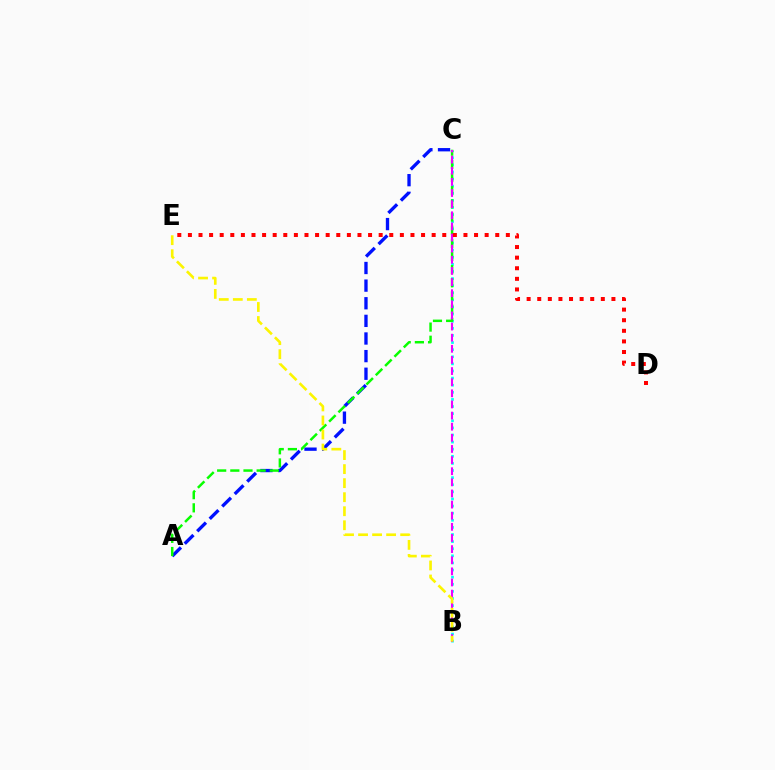{('B', 'C'): [{'color': '#00fff6', 'line_style': 'dotted', 'thickness': 1.93}, {'color': '#ee00ff', 'line_style': 'dashed', 'thickness': 1.51}], ('A', 'C'): [{'color': '#0010ff', 'line_style': 'dashed', 'thickness': 2.39}, {'color': '#08ff00', 'line_style': 'dashed', 'thickness': 1.79}], ('D', 'E'): [{'color': '#ff0000', 'line_style': 'dotted', 'thickness': 2.88}], ('B', 'E'): [{'color': '#fcf500', 'line_style': 'dashed', 'thickness': 1.91}]}